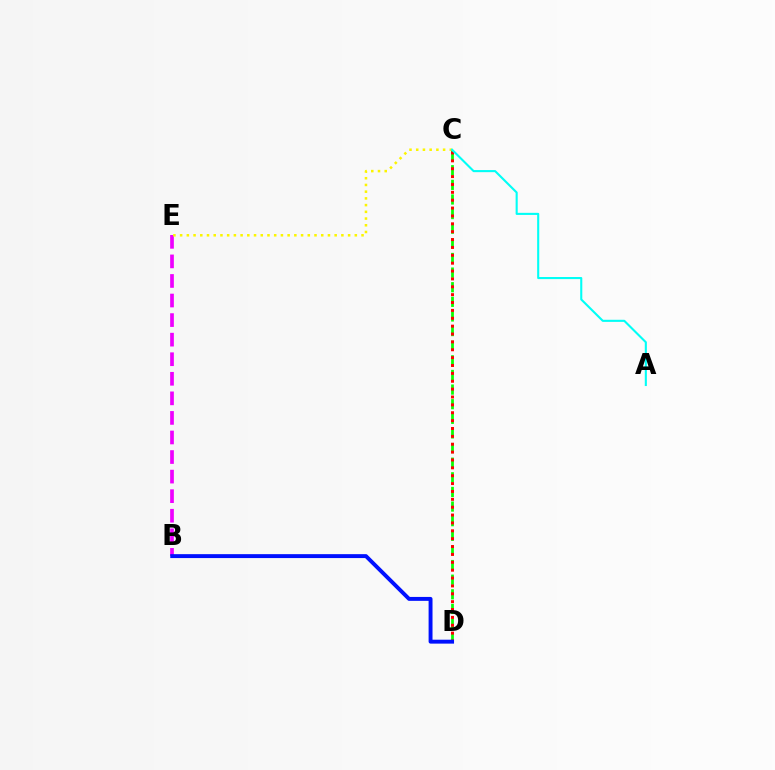{('B', 'E'): [{'color': '#ee00ff', 'line_style': 'dashed', 'thickness': 2.66}], ('C', 'E'): [{'color': '#fcf500', 'line_style': 'dotted', 'thickness': 1.83}], ('C', 'D'): [{'color': '#08ff00', 'line_style': 'dashed', 'thickness': 1.99}, {'color': '#ff0000', 'line_style': 'dotted', 'thickness': 2.14}], ('A', 'C'): [{'color': '#00fff6', 'line_style': 'solid', 'thickness': 1.51}], ('B', 'D'): [{'color': '#0010ff', 'line_style': 'solid', 'thickness': 2.82}]}